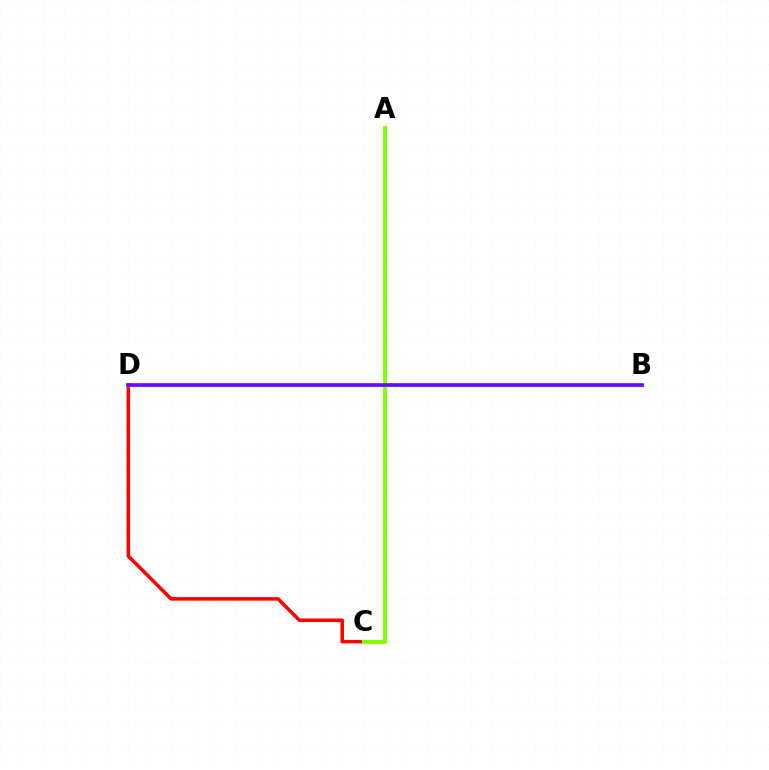{('C', 'D'): [{'color': '#ff0000', 'line_style': 'solid', 'thickness': 2.54}], ('A', 'C'): [{'color': '#84ff00', 'line_style': 'solid', 'thickness': 2.84}], ('B', 'D'): [{'color': '#00fff6', 'line_style': 'solid', 'thickness': 2.36}, {'color': '#7200ff', 'line_style': 'solid', 'thickness': 2.58}]}